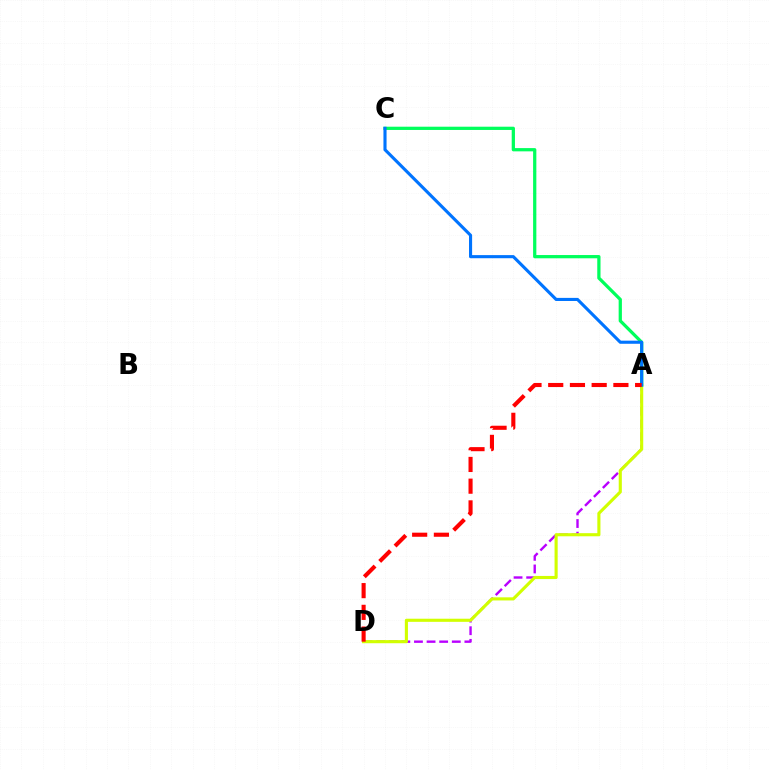{('A', 'D'): [{'color': '#b900ff', 'line_style': 'dashed', 'thickness': 1.71}, {'color': '#d1ff00', 'line_style': 'solid', 'thickness': 2.24}, {'color': '#ff0000', 'line_style': 'dashed', 'thickness': 2.95}], ('A', 'C'): [{'color': '#00ff5c', 'line_style': 'solid', 'thickness': 2.34}, {'color': '#0074ff', 'line_style': 'solid', 'thickness': 2.24}]}